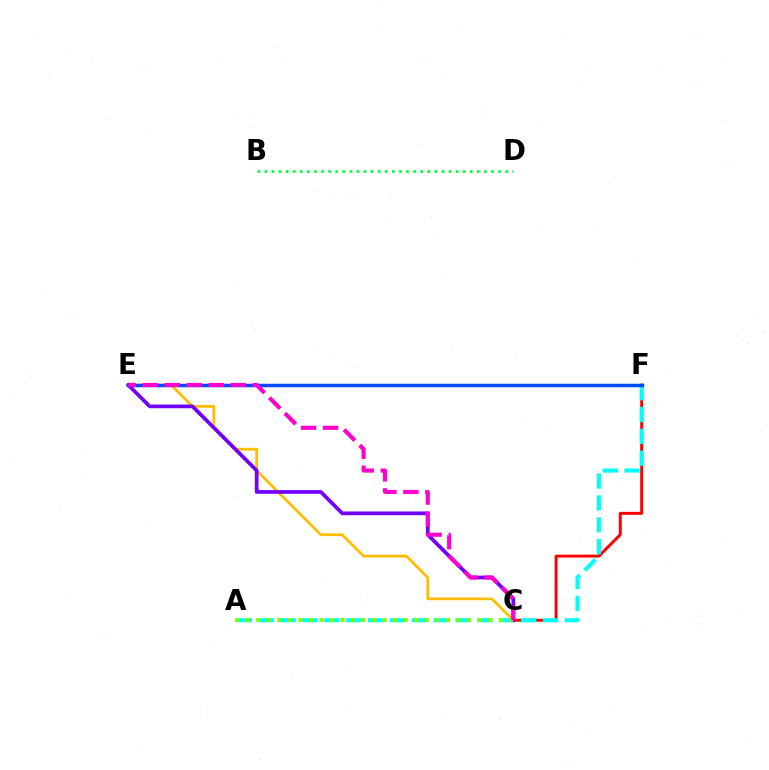{('C', 'F'): [{'color': '#ff0000', 'line_style': 'solid', 'thickness': 2.12}], ('C', 'E'): [{'color': '#ffbd00', 'line_style': 'solid', 'thickness': 1.97}, {'color': '#7200ff', 'line_style': 'solid', 'thickness': 2.68}, {'color': '#ff00cf', 'line_style': 'dashed', 'thickness': 2.99}], ('A', 'F'): [{'color': '#00fff6', 'line_style': 'dashed', 'thickness': 2.97}], ('B', 'D'): [{'color': '#00ff39', 'line_style': 'dotted', 'thickness': 1.92}], ('E', 'F'): [{'color': '#004bff', 'line_style': 'solid', 'thickness': 2.51}], ('A', 'C'): [{'color': '#84ff00', 'line_style': 'dotted', 'thickness': 2.87}]}